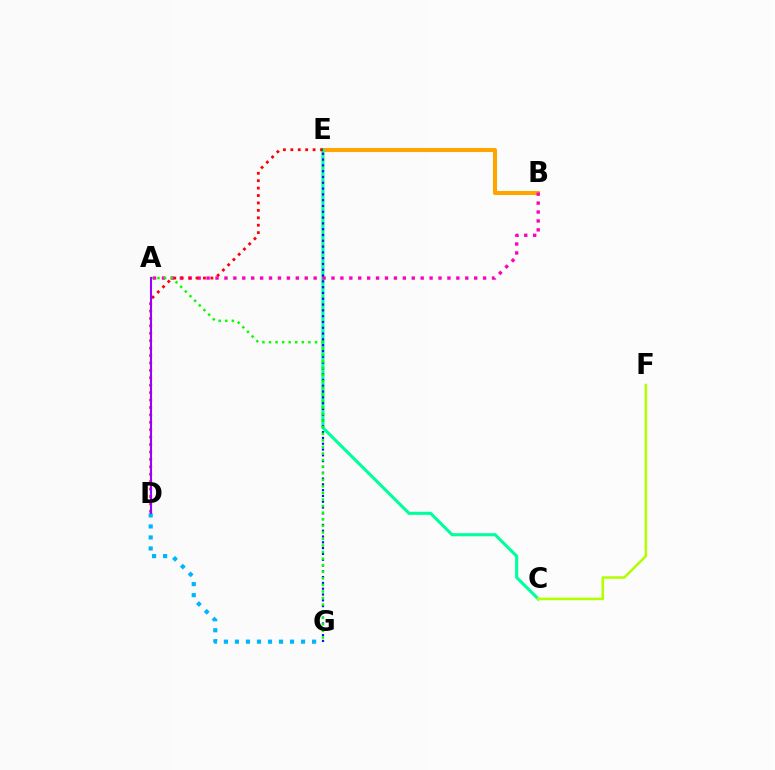{('B', 'E'): [{'color': '#ffa500', 'line_style': 'solid', 'thickness': 2.93}], ('C', 'E'): [{'color': '#00ff9d', 'line_style': 'solid', 'thickness': 2.24}], ('A', 'B'): [{'color': '#ff00bd', 'line_style': 'dotted', 'thickness': 2.42}], ('E', 'G'): [{'color': '#0010ff', 'line_style': 'dotted', 'thickness': 1.58}], ('D', 'E'): [{'color': '#ff0000', 'line_style': 'dotted', 'thickness': 2.02}], ('D', 'G'): [{'color': '#00b5ff', 'line_style': 'dotted', 'thickness': 2.99}], ('A', 'G'): [{'color': '#08ff00', 'line_style': 'dotted', 'thickness': 1.78}], ('A', 'D'): [{'color': '#9b00ff', 'line_style': 'solid', 'thickness': 1.5}], ('C', 'F'): [{'color': '#b3ff00', 'line_style': 'solid', 'thickness': 1.84}]}